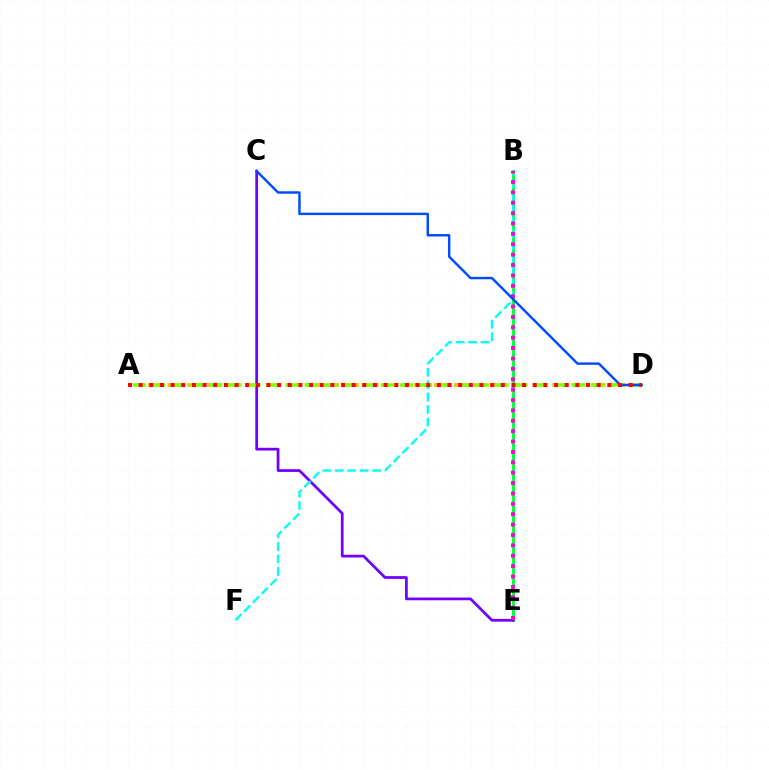{('B', 'E'): [{'color': '#00ff39', 'line_style': 'solid', 'thickness': 2.08}, {'color': '#ff00cf', 'line_style': 'dotted', 'thickness': 2.82}], ('C', 'E'): [{'color': '#7200ff', 'line_style': 'solid', 'thickness': 1.98}], ('B', 'F'): [{'color': '#00fff6', 'line_style': 'dashed', 'thickness': 1.69}], ('A', 'D'): [{'color': '#ffbd00', 'line_style': 'dotted', 'thickness': 2.68}, {'color': '#84ff00', 'line_style': 'dashed', 'thickness': 2.59}, {'color': '#ff0000', 'line_style': 'dotted', 'thickness': 2.89}], ('C', 'D'): [{'color': '#004bff', 'line_style': 'solid', 'thickness': 1.76}]}